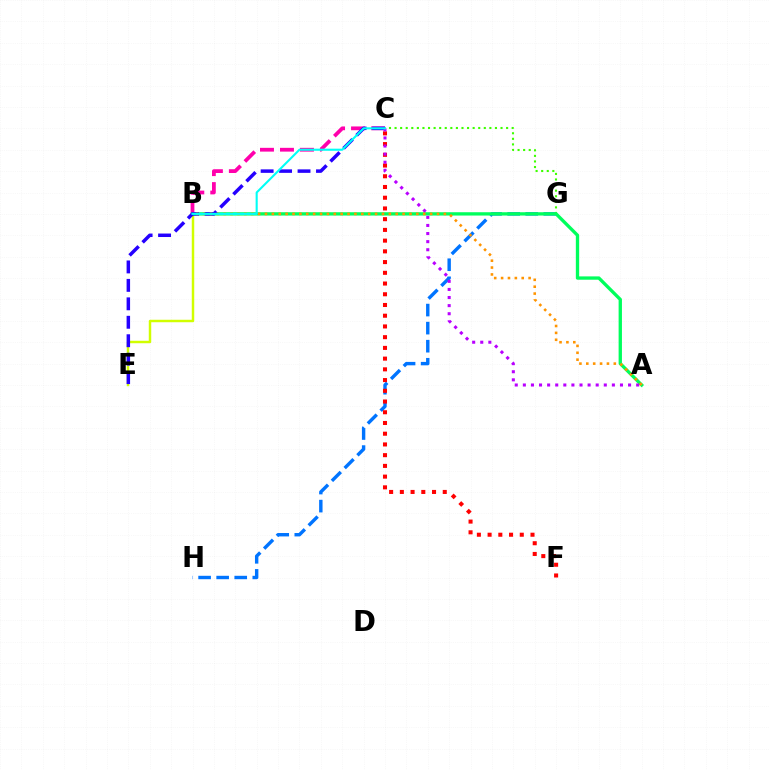{('B', 'C'): [{'color': '#ff00ac', 'line_style': 'dashed', 'thickness': 2.71}, {'color': '#00fff6', 'line_style': 'solid', 'thickness': 1.51}], ('G', 'H'): [{'color': '#0074ff', 'line_style': 'dashed', 'thickness': 2.45}], ('B', 'E'): [{'color': '#d1ff00', 'line_style': 'solid', 'thickness': 1.78}], ('C', 'G'): [{'color': '#3dff00', 'line_style': 'dotted', 'thickness': 1.52}], ('A', 'B'): [{'color': '#00ff5c', 'line_style': 'solid', 'thickness': 2.4}, {'color': '#ff9400', 'line_style': 'dotted', 'thickness': 1.87}], ('C', 'E'): [{'color': '#2500ff', 'line_style': 'dashed', 'thickness': 2.51}], ('C', 'F'): [{'color': '#ff0000', 'line_style': 'dotted', 'thickness': 2.91}], ('A', 'C'): [{'color': '#b900ff', 'line_style': 'dotted', 'thickness': 2.2}]}